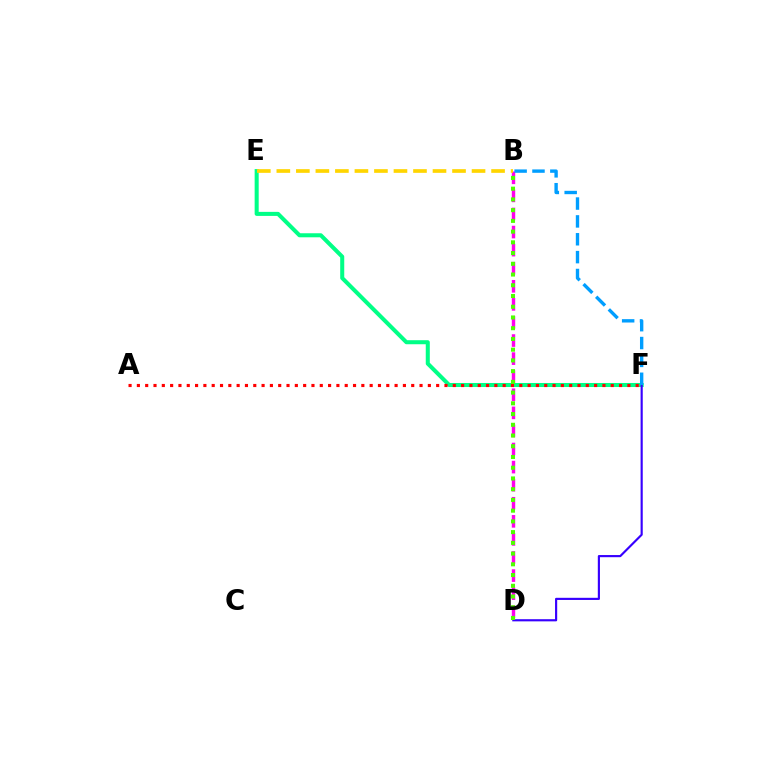{('E', 'F'): [{'color': '#00ff86', 'line_style': 'solid', 'thickness': 2.91}], ('B', 'D'): [{'color': '#ff00ed', 'line_style': 'dashed', 'thickness': 2.46}, {'color': '#4fff00', 'line_style': 'dotted', 'thickness': 2.92}], ('B', 'E'): [{'color': '#ffd500', 'line_style': 'dashed', 'thickness': 2.65}], ('D', 'F'): [{'color': '#3700ff', 'line_style': 'solid', 'thickness': 1.55}], ('A', 'F'): [{'color': '#ff0000', 'line_style': 'dotted', 'thickness': 2.26}], ('B', 'F'): [{'color': '#009eff', 'line_style': 'dashed', 'thickness': 2.43}]}